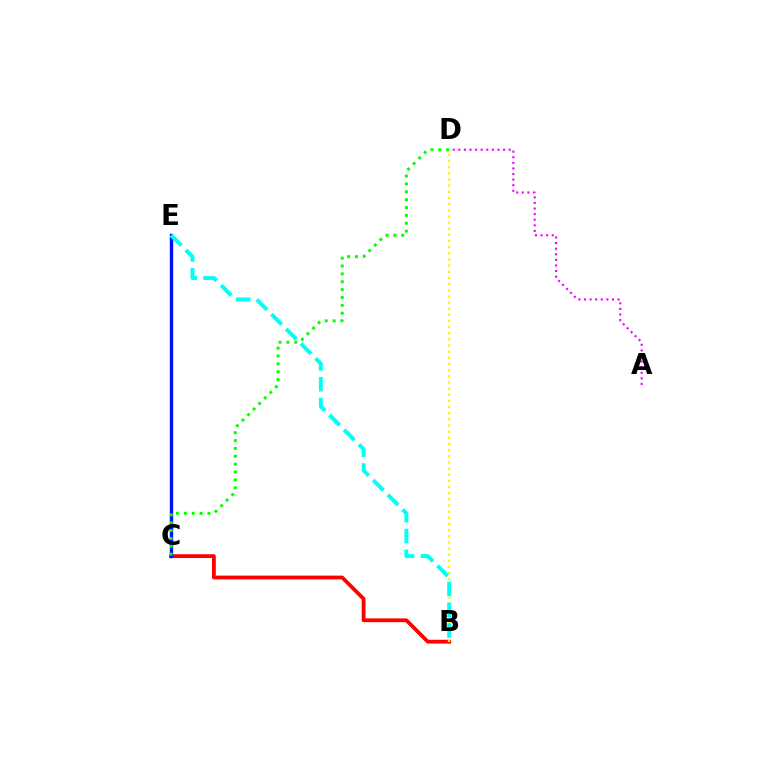{('A', 'D'): [{'color': '#ee00ff', 'line_style': 'dotted', 'thickness': 1.52}], ('B', 'C'): [{'color': '#ff0000', 'line_style': 'solid', 'thickness': 2.74}], ('C', 'E'): [{'color': '#0010ff', 'line_style': 'solid', 'thickness': 2.43}], ('B', 'D'): [{'color': '#fcf500', 'line_style': 'dotted', 'thickness': 1.67}], ('C', 'D'): [{'color': '#08ff00', 'line_style': 'dotted', 'thickness': 2.14}], ('B', 'E'): [{'color': '#00fff6', 'line_style': 'dashed', 'thickness': 2.83}]}